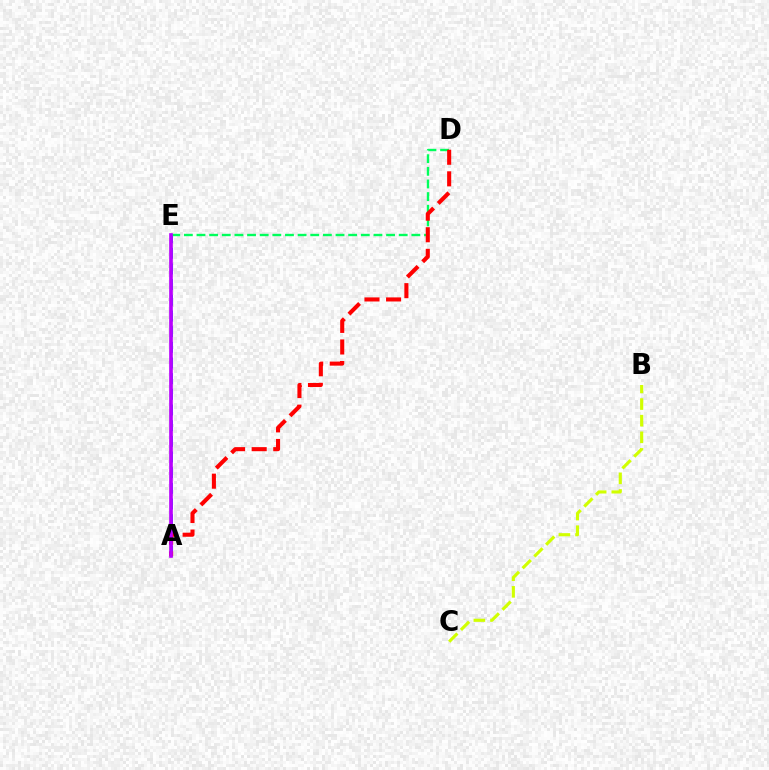{('A', 'E'): [{'color': '#0074ff', 'line_style': 'dashed', 'thickness': 2.13}, {'color': '#b900ff', 'line_style': 'solid', 'thickness': 2.63}], ('D', 'E'): [{'color': '#00ff5c', 'line_style': 'dashed', 'thickness': 1.72}], ('A', 'D'): [{'color': '#ff0000', 'line_style': 'dashed', 'thickness': 2.93}], ('B', 'C'): [{'color': '#d1ff00', 'line_style': 'dashed', 'thickness': 2.26}]}